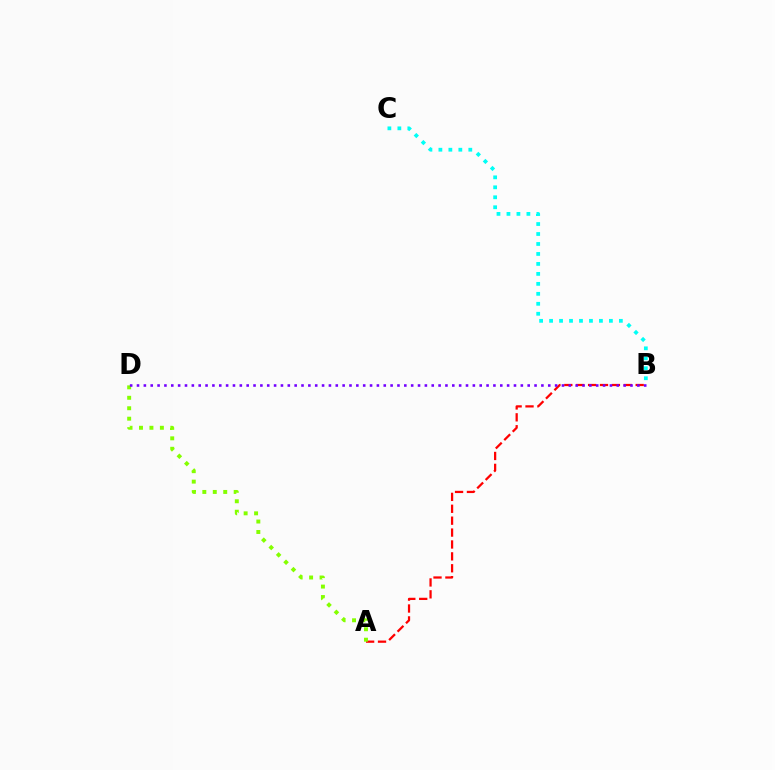{('A', 'B'): [{'color': '#ff0000', 'line_style': 'dashed', 'thickness': 1.62}], ('A', 'D'): [{'color': '#84ff00', 'line_style': 'dotted', 'thickness': 2.84}], ('B', 'C'): [{'color': '#00fff6', 'line_style': 'dotted', 'thickness': 2.71}], ('B', 'D'): [{'color': '#7200ff', 'line_style': 'dotted', 'thickness': 1.86}]}